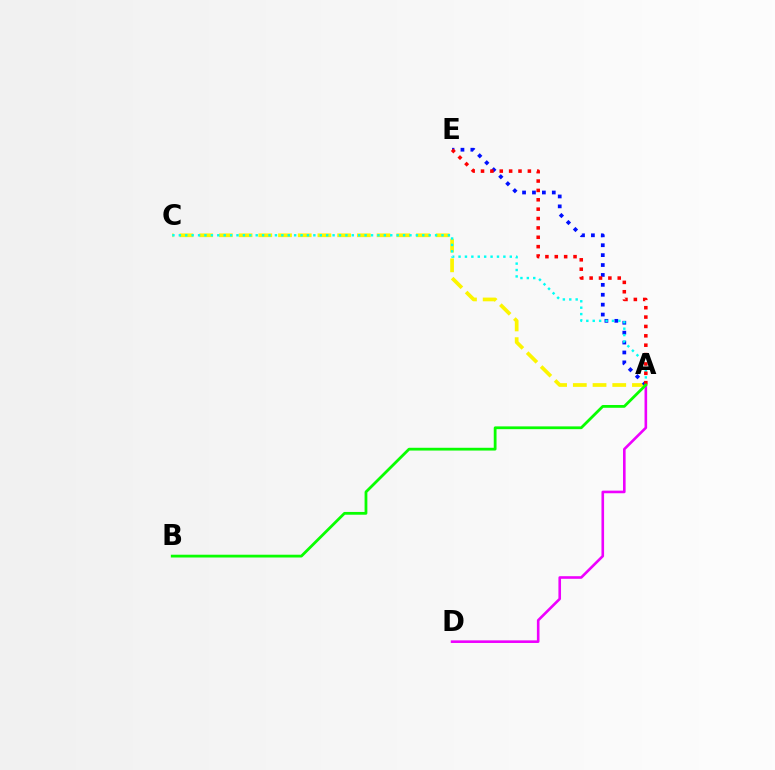{('A', 'C'): [{'color': '#fcf500', 'line_style': 'dashed', 'thickness': 2.68}, {'color': '#00fff6', 'line_style': 'dotted', 'thickness': 1.74}], ('A', 'E'): [{'color': '#0010ff', 'line_style': 'dotted', 'thickness': 2.69}, {'color': '#ff0000', 'line_style': 'dotted', 'thickness': 2.55}], ('A', 'D'): [{'color': '#ee00ff', 'line_style': 'solid', 'thickness': 1.88}], ('A', 'B'): [{'color': '#08ff00', 'line_style': 'solid', 'thickness': 2.0}]}